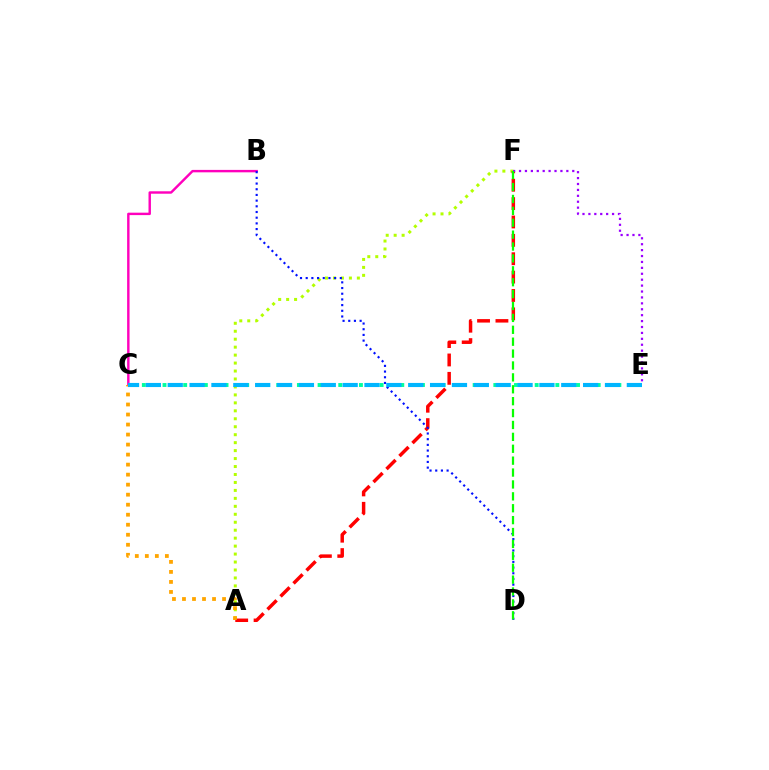{('A', 'F'): [{'color': '#b3ff00', 'line_style': 'dotted', 'thickness': 2.16}, {'color': '#ff0000', 'line_style': 'dashed', 'thickness': 2.5}], ('B', 'C'): [{'color': '#ff00bd', 'line_style': 'solid', 'thickness': 1.75}], ('B', 'D'): [{'color': '#0010ff', 'line_style': 'dotted', 'thickness': 1.55}], ('A', 'C'): [{'color': '#ffa500', 'line_style': 'dotted', 'thickness': 2.72}], ('C', 'E'): [{'color': '#00ff9d', 'line_style': 'dotted', 'thickness': 2.81}, {'color': '#00b5ff', 'line_style': 'dashed', 'thickness': 2.97}], ('E', 'F'): [{'color': '#9b00ff', 'line_style': 'dotted', 'thickness': 1.61}], ('D', 'F'): [{'color': '#08ff00', 'line_style': 'dashed', 'thickness': 1.62}]}